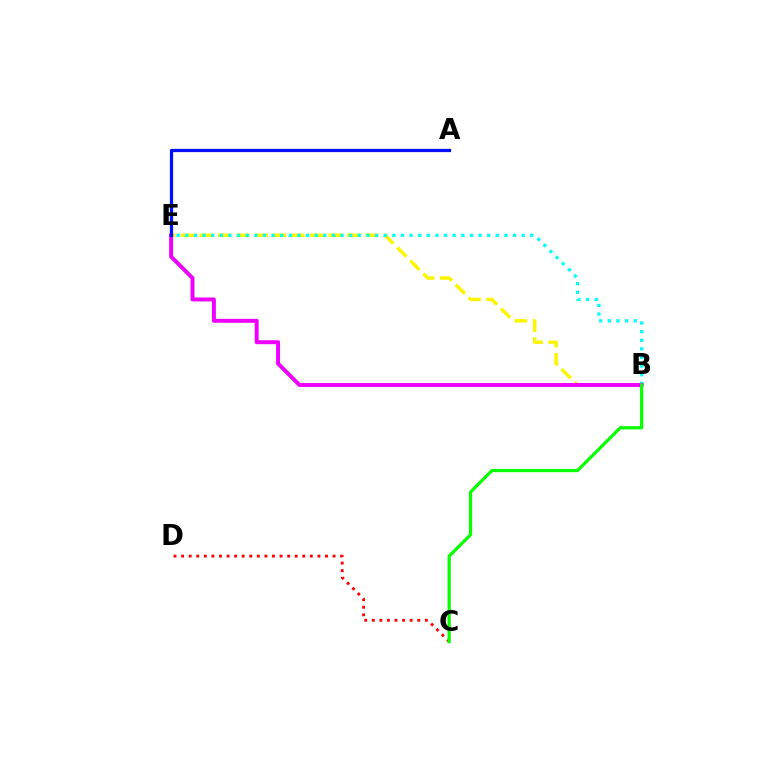{('C', 'D'): [{'color': '#ff0000', 'line_style': 'dotted', 'thickness': 2.06}], ('B', 'E'): [{'color': '#fcf500', 'line_style': 'dashed', 'thickness': 2.51}, {'color': '#00fff6', 'line_style': 'dotted', 'thickness': 2.34}, {'color': '#ee00ff', 'line_style': 'solid', 'thickness': 2.85}], ('A', 'E'): [{'color': '#0010ff', 'line_style': 'solid', 'thickness': 2.33}], ('B', 'C'): [{'color': '#08ff00', 'line_style': 'solid', 'thickness': 2.32}]}